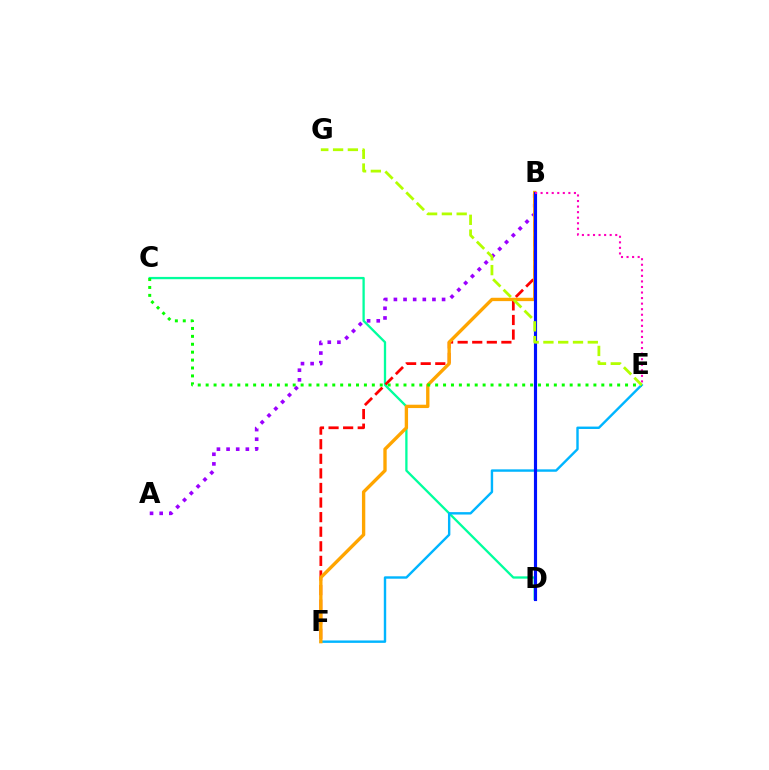{('C', 'D'): [{'color': '#00ff9d', 'line_style': 'solid', 'thickness': 1.66}], ('B', 'F'): [{'color': '#ff0000', 'line_style': 'dashed', 'thickness': 1.98}, {'color': '#ffa500', 'line_style': 'solid', 'thickness': 2.41}], ('E', 'F'): [{'color': '#00b5ff', 'line_style': 'solid', 'thickness': 1.74}], ('A', 'B'): [{'color': '#9b00ff', 'line_style': 'dotted', 'thickness': 2.62}], ('B', 'D'): [{'color': '#0010ff', 'line_style': 'solid', 'thickness': 2.26}], ('C', 'E'): [{'color': '#08ff00', 'line_style': 'dotted', 'thickness': 2.15}], ('B', 'E'): [{'color': '#ff00bd', 'line_style': 'dotted', 'thickness': 1.51}], ('E', 'G'): [{'color': '#b3ff00', 'line_style': 'dashed', 'thickness': 2.01}]}